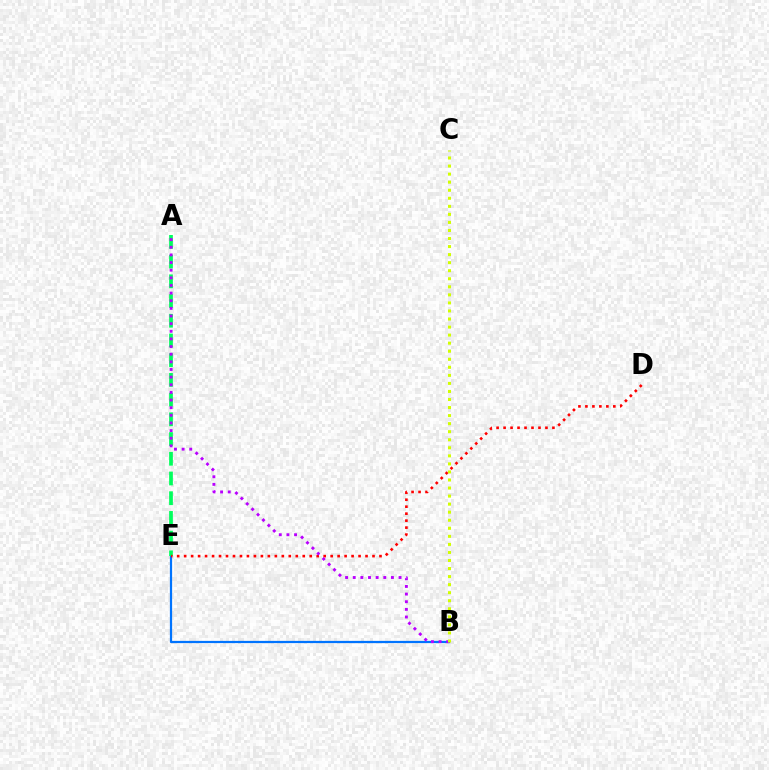{('B', 'E'): [{'color': '#0074ff', 'line_style': 'solid', 'thickness': 1.6}], ('A', 'E'): [{'color': '#00ff5c', 'line_style': 'dashed', 'thickness': 2.68}], ('D', 'E'): [{'color': '#ff0000', 'line_style': 'dotted', 'thickness': 1.9}], ('A', 'B'): [{'color': '#b900ff', 'line_style': 'dotted', 'thickness': 2.08}], ('B', 'C'): [{'color': '#d1ff00', 'line_style': 'dotted', 'thickness': 2.19}]}